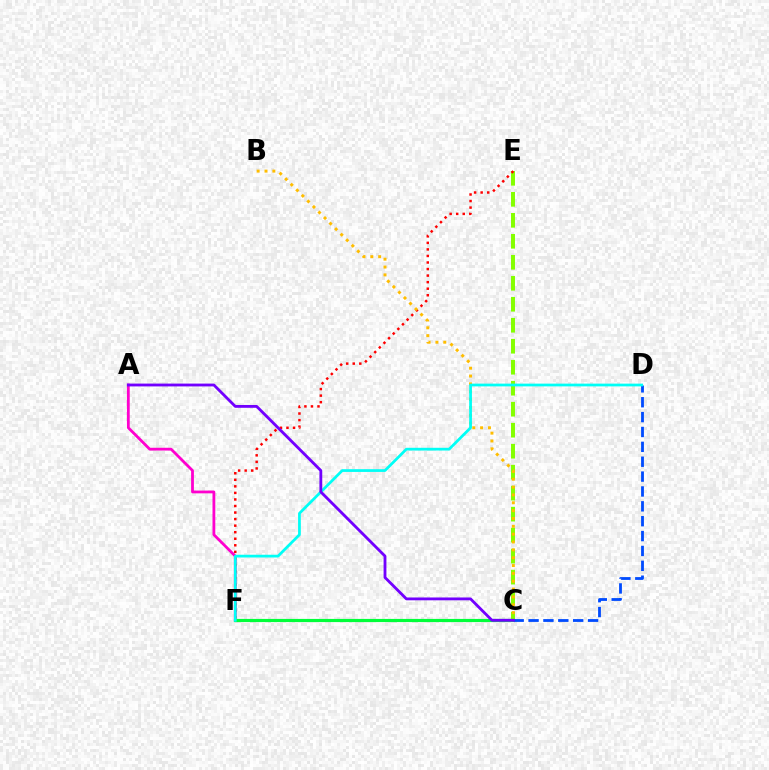{('C', 'E'): [{'color': '#84ff00', 'line_style': 'dashed', 'thickness': 2.85}], ('A', 'F'): [{'color': '#ff00cf', 'line_style': 'solid', 'thickness': 2.01}], ('E', 'F'): [{'color': '#ff0000', 'line_style': 'dotted', 'thickness': 1.78}], ('B', 'C'): [{'color': '#ffbd00', 'line_style': 'dotted', 'thickness': 2.13}], ('C', 'F'): [{'color': '#00ff39', 'line_style': 'solid', 'thickness': 2.29}], ('C', 'D'): [{'color': '#004bff', 'line_style': 'dashed', 'thickness': 2.02}], ('D', 'F'): [{'color': '#00fff6', 'line_style': 'solid', 'thickness': 1.98}], ('A', 'C'): [{'color': '#7200ff', 'line_style': 'solid', 'thickness': 2.04}]}